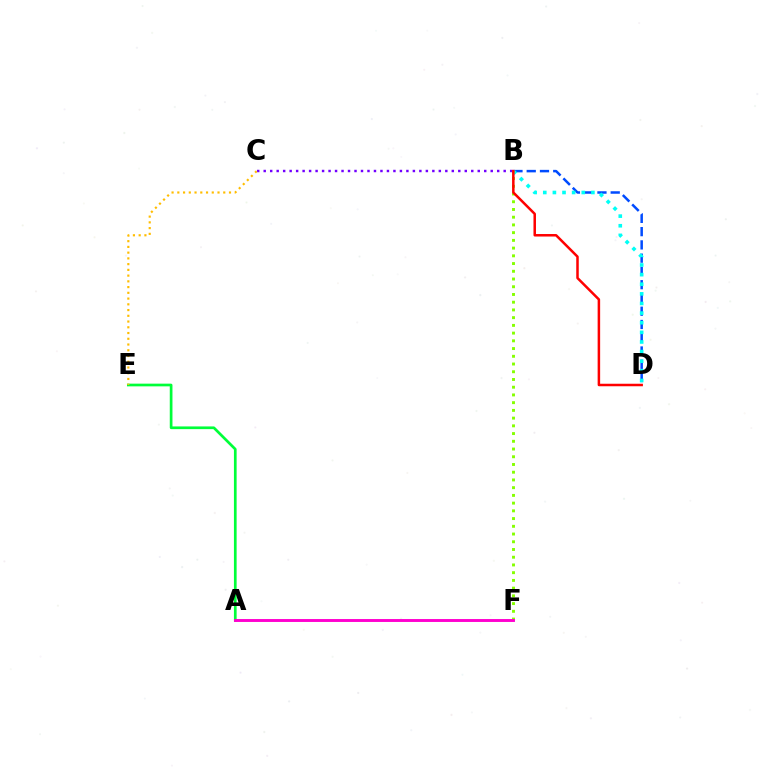{('A', 'E'): [{'color': '#00ff39', 'line_style': 'solid', 'thickness': 1.94}], ('B', 'D'): [{'color': '#004bff', 'line_style': 'dashed', 'thickness': 1.8}, {'color': '#00fff6', 'line_style': 'dotted', 'thickness': 2.61}, {'color': '#ff0000', 'line_style': 'solid', 'thickness': 1.81}], ('B', 'C'): [{'color': '#7200ff', 'line_style': 'dotted', 'thickness': 1.76}], ('C', 'E'): [{'color': '#ffbd00', 'line_style': 'dotted', 'thickness': 1.56}], ('B', 'F'): [{'color': '#84ff00', 'line_style': 'dotted', 'thickness': 2.1}], ('A', 'F'): [{'color': '#ff00cf', 'line_style': 'solid', 'thickness': 2.1}]}